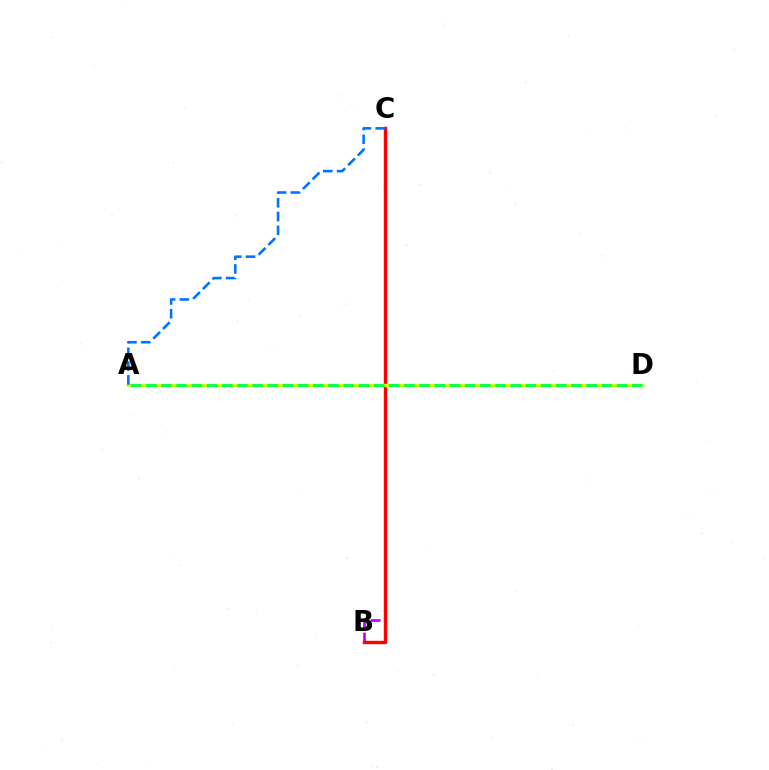{('B', 'C'): [{'color': '#b900ff', 'line_style': 'dashed', 'thickness': 1.92}, {'color': '#ff0000', 'line_style': 'solid', 'thickness': 2.45}], ('A', 'D'): [{'color': '#d1ff00', 'line_style': 'solid', 'thickness': 2.49}, {'color': '#00ff5c', 'line_style': 'dashed', 'thickness': 2.06}], ('A', 'C'): [{'color': '#0074ff', 'line_style': 'dashed', 'thickness': 1.87}]}